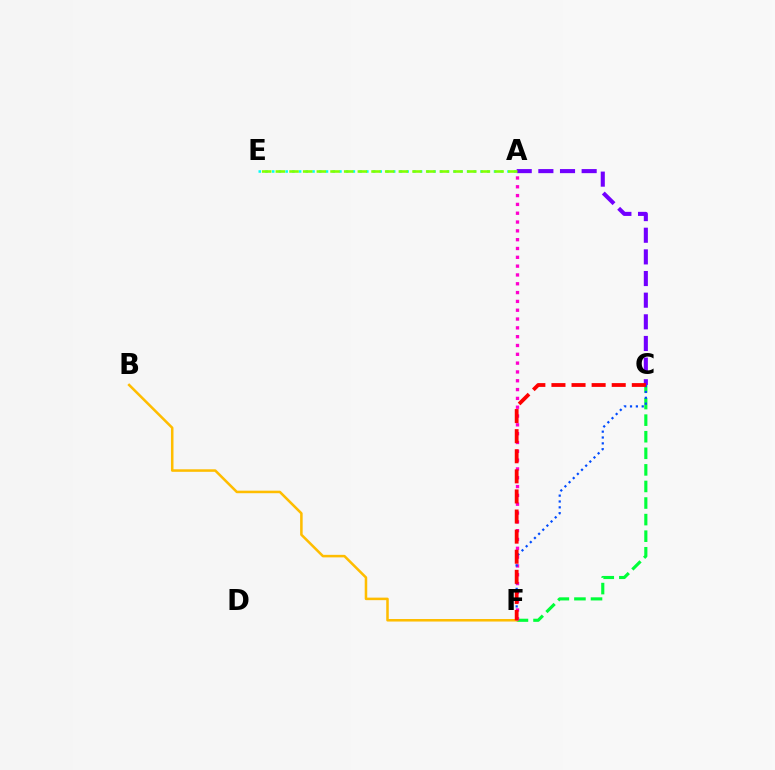{('C', 'F'): [{'color': '#00ff39', 'line_style': 'dashed', 'thickness': 2.25}, {'color': '#004bff', 'line_style': 'dotted', 'thickness': 1.59}, {'color': '#ff0000', 'line_style': 'dashed', 'thickness': 2.73}], ('B', 'F'): [{'color': '#ffbd00', 'line_style': 'solid', 'thickness': 1.82}], ('A', 'C'): [{'color': '#7200ff', 'line_style': 'dashed', 'thickness': 2.94}], ('A', 'E'): [{'color': '#00fff6', 'line_style': 'dotted', 'thickness': 1.83}, {'color': '#84ff00', 'line_style': 'dashed', 'thickness': 1.86}], ('A', 'F'): [{'color': '#ff00cf', 'line_style': 'dotted', 'thickness': 2.4}]}